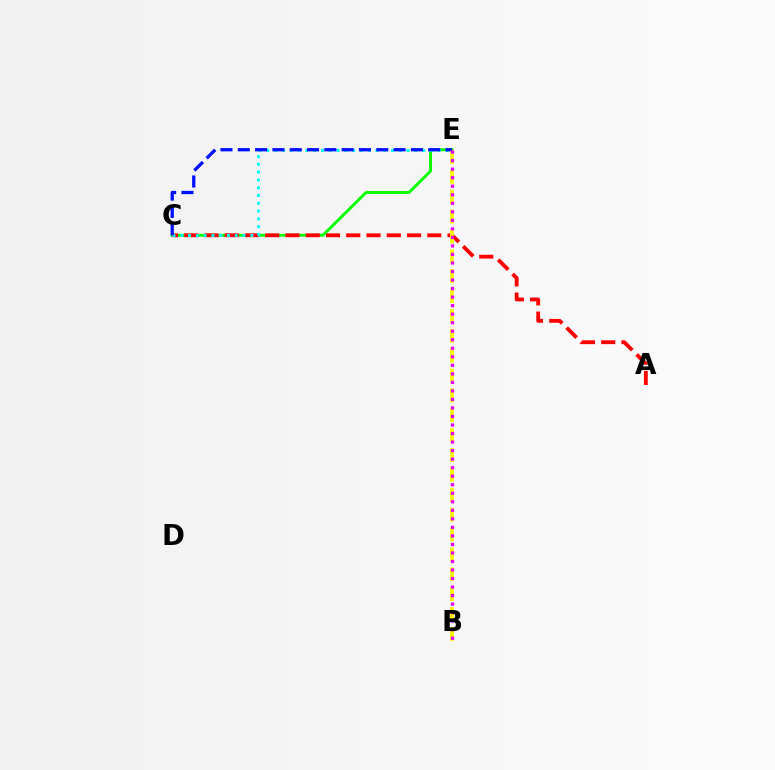{('C', 'E'): [{'color': '#08ff00', 'line_style': 'solid', 'thickness': 2.11}, {'color': '#00fff6', 'line_style': 'dotted', 'thickness': 2.11}, {'color': '#0010ff', 'line_style': 'dashed', 'thickness': 2.35}], ('A', 'C'): [{'color': '#ff0000', 'line_style': 'dashed', 'thickness': 2.75}], ('B', 'E'): [{'color': '#fcf500', 'line_style': 'dashed', 'thickness': 2.7}, {'color': '#ee00ff', 'line_style': 'dotted', 'thickness': 2.32}]}